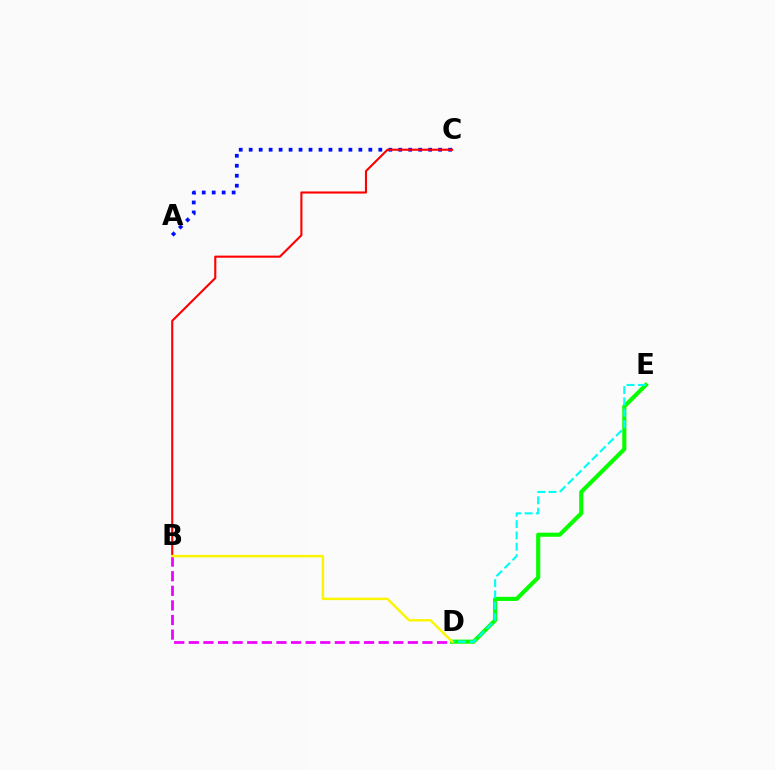{('B', 'D'): [{'color': '#ee00ff', 'line_style': 'dashed', 'thickness': 1.98}, {'color': '#fcf500', 'line_style': 'solid', 'thickness': 1.75}], ('D', 'E'): [{'color': '#08ff00', 'line_style': 'solid', 'thickness': 2.96}, {'color': '#00fff6', 'line_style': 'dashed', 'thickness': 1.54}], ('A', 'C'): [{'color': '#0010ff', 'line_style': 'dotted', 'thickness': 2.71}], ('B', 'C'): [{'color': '#ff0000', 'line_style': 'solid', 'thickness': 1.52}]}